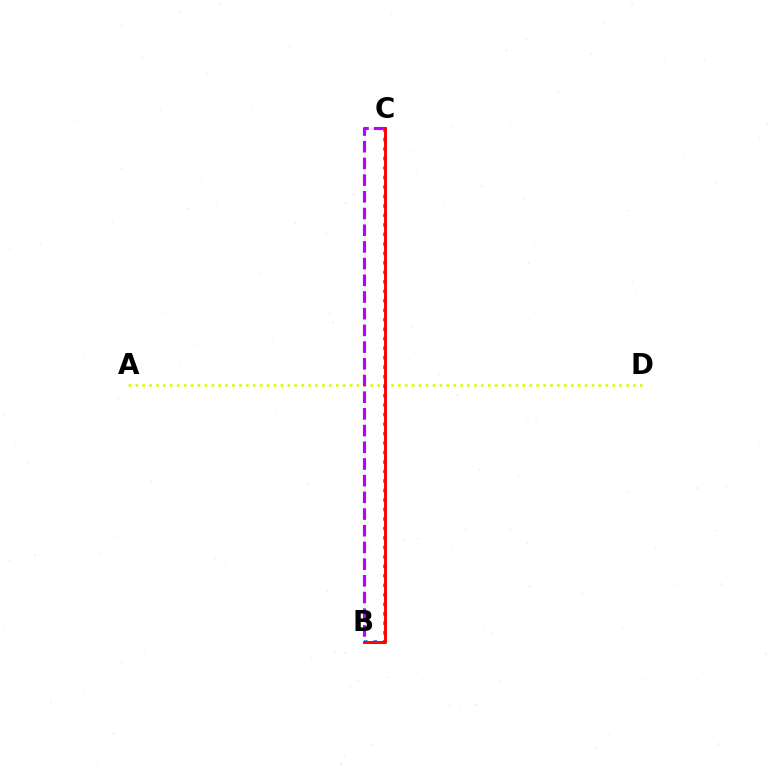{('A', 'D'): [{'color': '#d1ff00', 'line_style': 'dotted', 'thickness': 1.88}], ('B', 'C'): [{'color': '#b900ff', 'line_style': 'dashed', 'thickness': 2.27}, {'color': '#0074ff', 'line_style': 'dotted', 'thickness': 2.58}, {'color': '#00ff5c', 'line_style': 'dotted', 'thickness': 1.91}, {'color': '#ff0000', 'line_style': 'solid', 'thickness': 2.09}]}